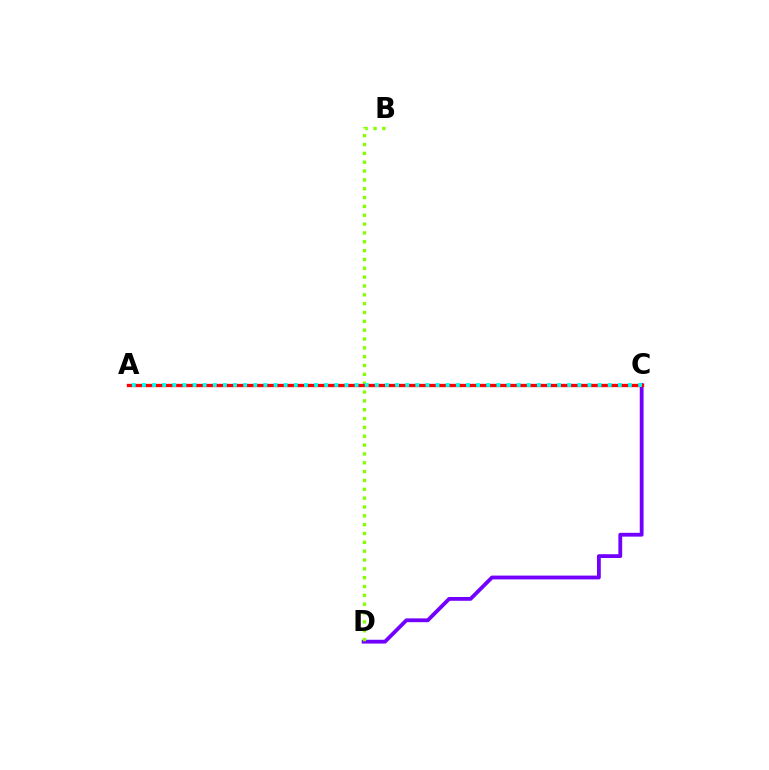{('C', 'D'): [{'color': '#7200ff', 'line_style': 'solid', 'thickness': 2.74}], ('B', 'D'): [{'color': '#84ff00', 'line_style': 'dotted', 'thickness': 2.4}], ('A', 'C'): [{'color': '#ff0000', 'line_style': 'solid', 'thickness': 2.39}, {'color': '#00fff6', 'line_style': 'dotted', 'thickness': 2.75}]}